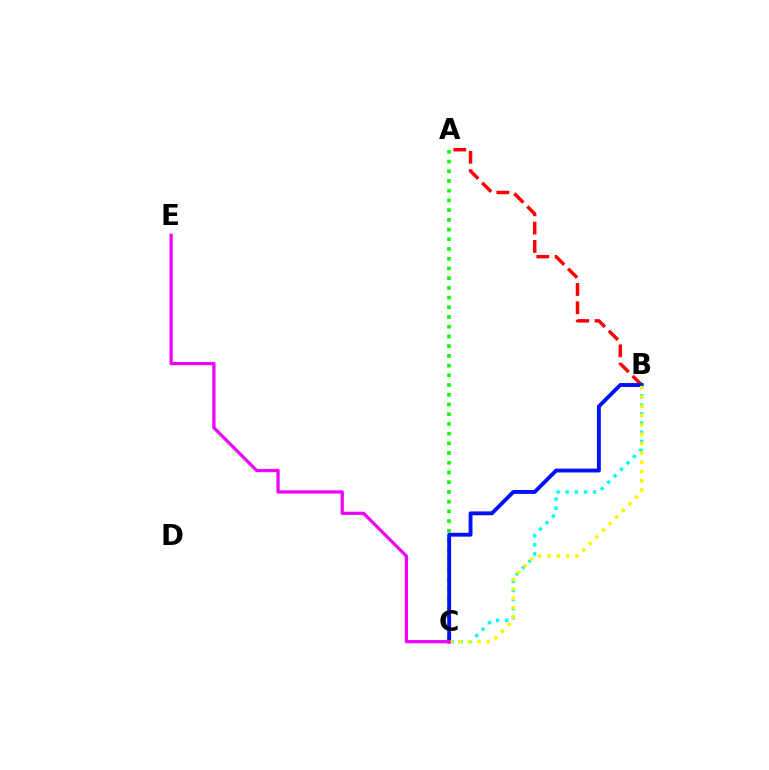{('B', 'C'): [{'color': '#00fff6', 'line_style': 'dotted', 'thickness': 2.47}, {'color': '#0010ff', 'line_style': 'solid', 'thickness': 2.79}, {'color': '#fcf500', 'line_style': 'dotted', 'thickness': 2.53}], ('A', 'C'): [{'color': '#08ff00', 'line_style': 'dotted', 'thickness': 2.64}], ('A', 'B'): [{'color': '#ff0000', 'line_style': 'dashed', 'thickness': 2.49}], ('C', 'E'): [{'color': '#ee00ff', 'line_style': 'solid', 'thickness': 2.34}]}